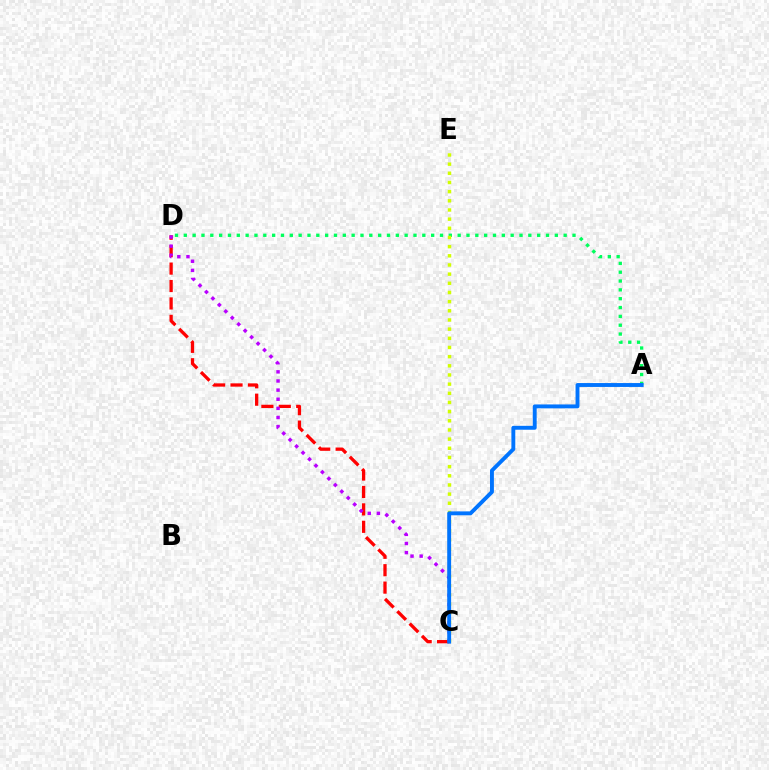{('A', 'D'): [{'color': '#00ff5c', 'line_style': 'dotted', 'thickness': 2.4}], ('C', 'E'): [{'color': '#d1ff00', 'line_style': 'dotted', 'thickness': 2.49}], ('C', 'D'): [{'color': '#ff0000', 'line_style': 'dashed', 'thickness': 2.37}, {'color': '#b900ff', 'line_style': 'dotted', 'thickness': 2.48}], ('A', 'C'): [{'color': '#0074ff', 'line_style': 'solid', 'thickness': 2.8}]}